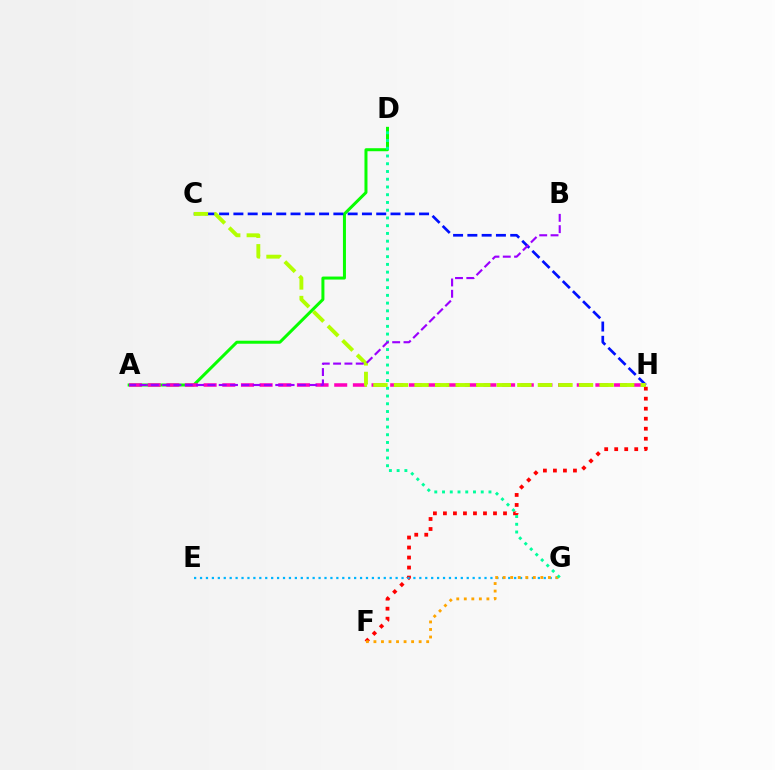{('A', 'D'): [{'color': '#08ff00', 'line_style': 'solid', 'thickness': 2.16}], ('F', 'H'): [{'color': '#ff0000', 'line_style': 'dotted', 'thickness': 2.72}], ('E', 'G'): [{'color': '#00b5ff', 'line_style': 'dotted', 'thickness': 1.61}], ('F', 'G'): [{'color': '#ffa500', 'line_style': 'dotted', 'thickness': 2.05}], ('D', 'G'): [{'color': '#00ff9d', 'line_style': 'dotted', 'thickness': 2.1}], ('C', 'H'): [{'color': '#0010ff', 'line_style': 'dashed', 'thickness': 1.94}, {'color': '#b3ff00', 'line_style': 'dashed', 'thickness': 2.79}], ('A', 'H'): [{'color': '#ff00bd', 'line_style': 'dashed', 'thickness': 2.53}], ('A', 'B'): [{'color': '#9b00ff', 'line_style': 'dashed', 'thickness': 1.54}]}